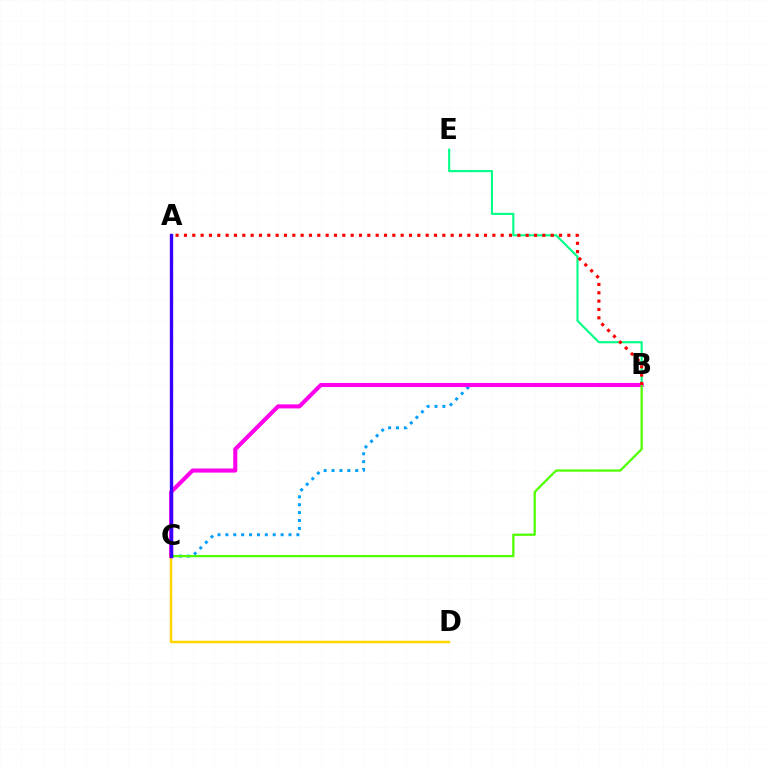{('B', 'C'): [{'color': '#009eff', 'line_style': 'dotted', 'thickness': 2.14}, {'color': '#ff00ed', 'line_style': 'solid', 'thickness': 2.93}, {'color': '#4fff00', 'line_style': 'solid', 'thickness': 1.61}], ('B', 'E'): [{'color': '#00ff86', 'line_style': 'solid', 'thickness': 1.52}], ('C', 'D'): [{'color': '#ffd500', 'line_style': 'solid', 'thickness': 1.8}], ('A', 'C'): [{'color': '#3700ff', 'line_style': 'solid', 'thickness': 2.42}], ('A', 'B'): [{'color': '#ff0000', 'line_style': 'dotted', 'thickness': 2.26}]}